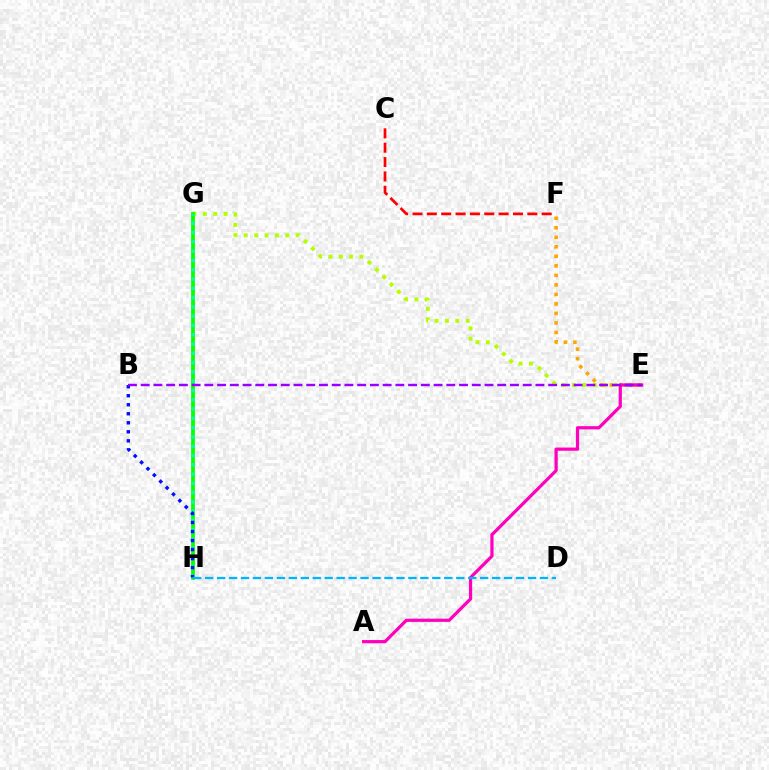{('E', 'G'): [{'color': '#b3ff00', 'line_style': 'dotted', 'thickness': 2.82}], ('E', 'F'): [{'color': '#ffa500', 'line_style': 'dotted', 'thickness': 2.59}], ('C', 'F'): [{'color': '#ff0000', 'line_style': 'dashed', 'thickness': 1.95}], ('G', 'H'): [{'color': '#08ff00', 'line_style': 'solid', 'thickness': 2.72}, {'color': '#00ff9d', 'line_style': 'dotted', 'thickness': 2.52}], ('A', 'E'): [{'color': '#ff00bd', 'line_style': 'solid', 'thickness': 2.32}], ('B', 'H'): [{'color': '#0010ff', 'line_style': 'dotted', 'thickness': 2.45}], ('B', 'E'): [{'color': '#9b00ff', 'line_style': 'dashed', 'thickness': 1.73}], ('D', 'H'): [{'color': '#00b5ff', 'line_style': 'dashed', 'thickness': 1.62}]}